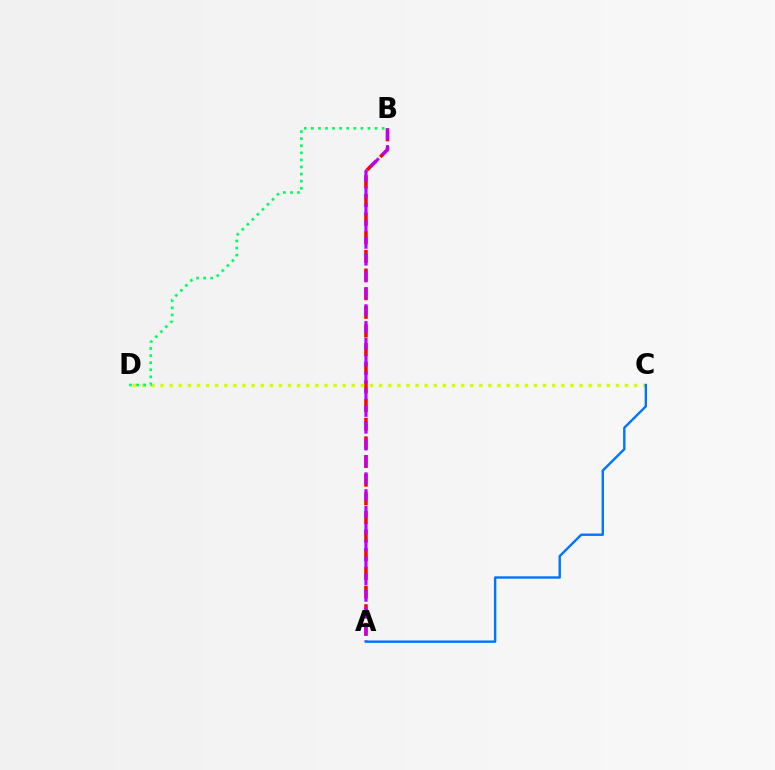{('A', 'B'): [{'color': '#ff0000', 'line_style': 'dashed', 'thickness': 2.53}, {'color': '#b900ff', 'line_style': 'dashed', 'thickness': 2.28}], ('C', 'D'): [{'color': '#d1ff00', 'line_style': 'dotted', 'thickness': 2.47}], ('A', 'C'): [{'color': '#0074ff', 'line_style': 'solid', 'thickness': 1.72}], ('B', 'D'): [{'color': '#00ff5c', 'line_style': 'dotted', 'thickness': 1.93}]}